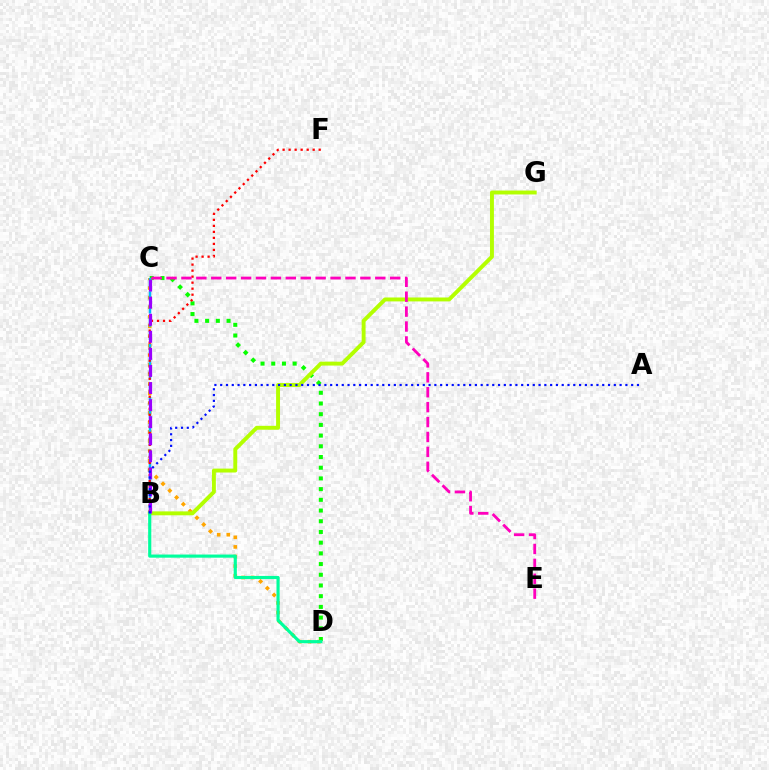{('C', 'D'): [{'color': '#08ff00', 'line_style': 'dotted', 'thickness': 2.91}, {'color': '#ffa500', 'line_style': 'dotted', 'thickness': 2.61}], ('B', 'C'): [{'color': '#00b5ff', 'line_style': 'dashed', 'thickness': 1.79}, {'color': '#9b00ff', 'line_style': 'dashed', 'thickness': 2.32}], ('B', 'G'): [{'color': '#b3ff00', 'line_style': 'solid', 'thickness': 2.82}], ('B', 'F'): [{'color': '#ff0000', 'line_style': 'dotted', 'thickness': 1.63}], ('B', 'D'): [{'color': '#00ff9d', 'line_style': 'solid', 'thickness': 2.26}], ('C', 'E'): [{'color': '#ff00bd', 'line_style': 'dashed', 'thickness': 2.03}], ('A', 'B'): [{'color': '#0010ff', 'line_style': 'dotted', 'thickness': 1.57}]}